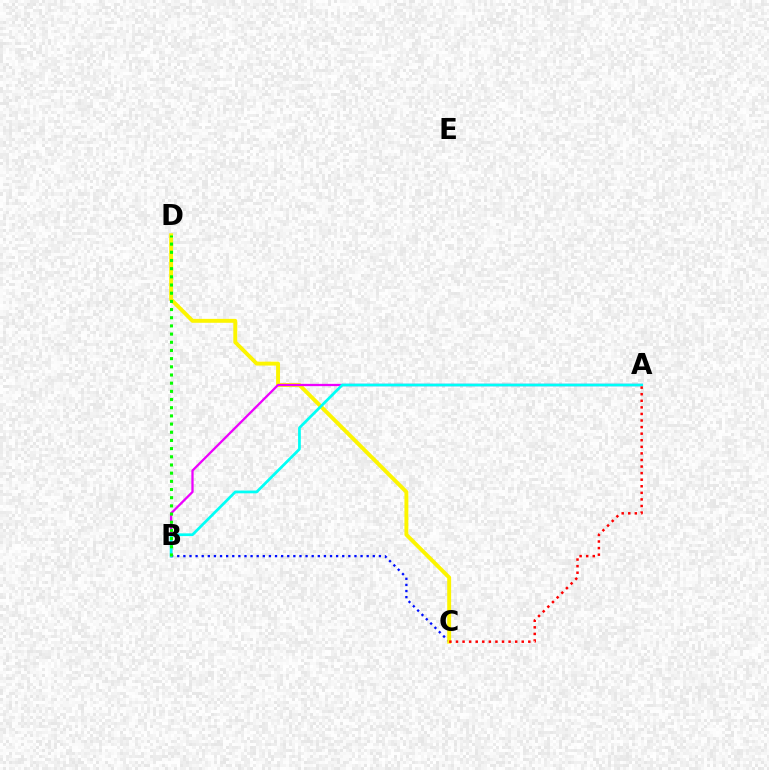{('B', 'C'): [{'color': '#0010ff', 'line_style': 'dotted', 'thickness': 1.66}], ('C', 'D'): [{'color': '#fcf500', 'line_style': 'solid', 'thickness': 2.82}], ('A', 'B'): [{'color': '#ee00ff', 'line_style': 'solid', 'thickness': 1.64}, {'color': '#00fff6', 'line_style': 'solid', 'thickness': 1.97}], ('B', 'D'): [{'color': '#08ff00', 'line_style': 'dotted', 'thickness': 2.22}], ('A', 'C'): [{'color': '#ff0000', 'line_style': 'dotted', 'thickness': 1.79}]}